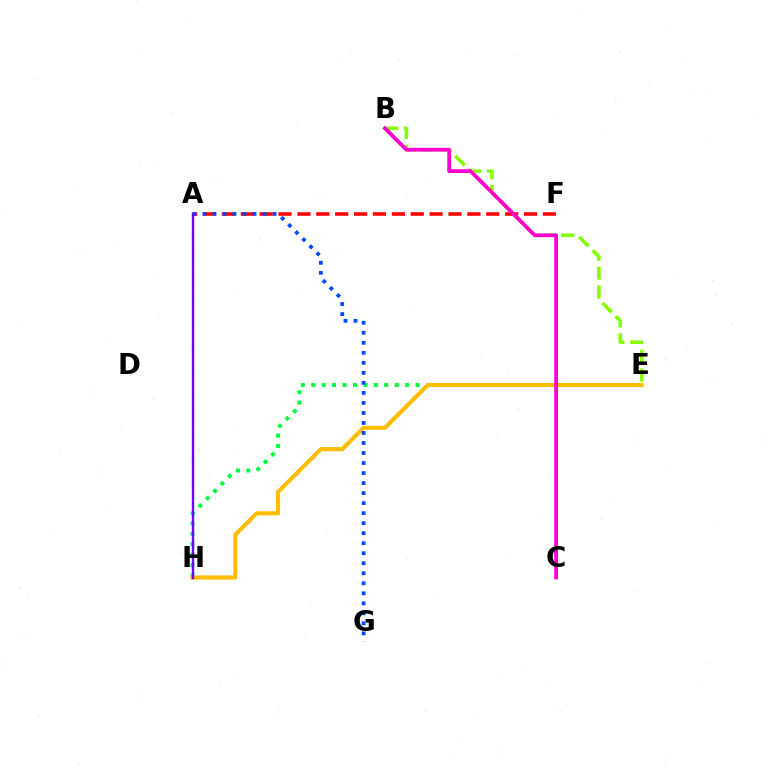{('E', 'H'): [{'color': '#00ff39', 'line_style': 'dotted', 'thickness': 2.84}, {'color': '#ffbd00', 'line_style': 'solid', 'thickness': 2.97}], ('A', 'F'): [{'color': '#ff0000', 'line_style': 'dashed', 'thickness': 2.57}], ('B', 'E'): [{'color': '#84ff00', 'line_style': 'dashed', 'thickness': 2.56}], ('A', 'H'): [{'color': '#00fff6', 'line_style': 'dotted', 'thickness': 1.6}, {'color': '#7200ff', 'line_style': 'solid', 'thickness': 1.7}], ('B', 'C'): [{'color': '#ff00cf', 'line_style': 'solid', 'thickness': 2.71}], ('A', 'G'): [{'color': '#004bff', 'line_style': 'dotted', 'thickness': 2.72}]}